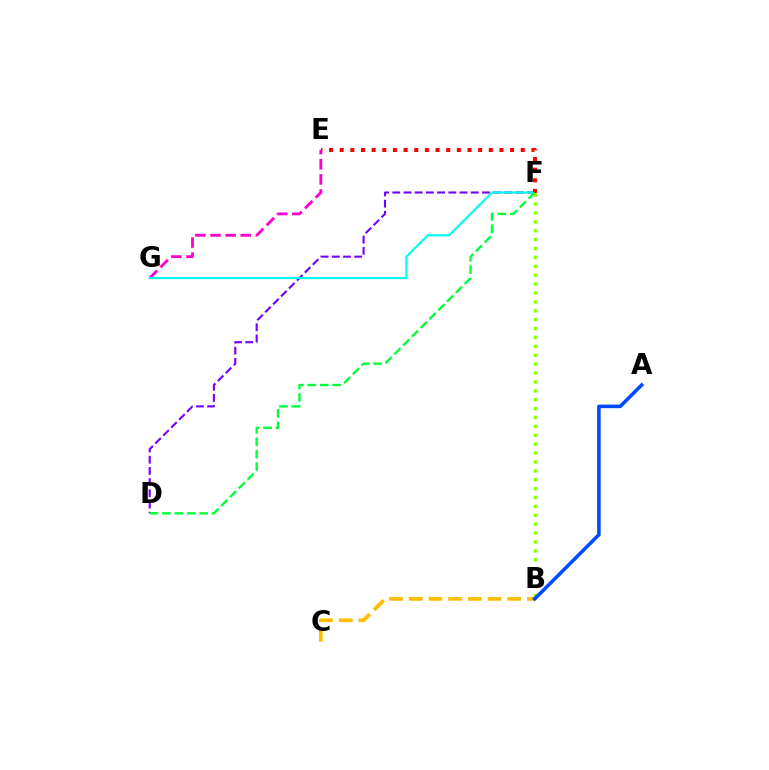{('E', 'G'): [{'color': '#ff00cf', 'line_style': 'dashed', 'thickness': 2.05}], ('B', 'F'): [{'color': '#84ff00', 'line_style': 'dotted', 'thickness': 2.42}], ('D', 'F'): [{'color': '#7200ff', 'line_style': 'dashed', 'thickness': 1.52}, {'color': '#00ff39', 'line_style': 'dashed', 'thickness': 1.69}], ('F', 'G'): [{'color': '#00fff6', 'line_style': 'solid', 'thickness': 1.55}], ('B', 'C'): [{'color': '#ffbd00', 'line_style': 'dashed', 'thickness': 2.68}], ('E', 'F'): [{'color': '#ff0000', 'line_style': 'dotted', 'thickness': 2.89}], ('A', 'B'): [{'color': '#004bff', 'line_style': 'solid', 'thickness': 2.56}]}